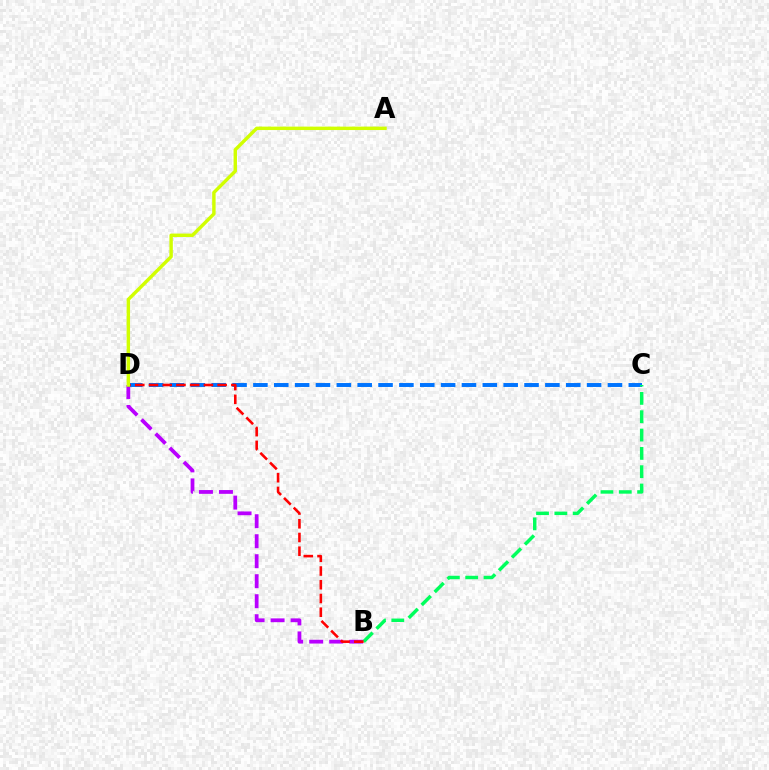{('B', 'D'): [{'color': '#b900ff', 'line_style': 'dashed', 'thickness': 2.72}, {'color': '#ff0000', 'line_style': 'dashed', 'thickness': 1.87}], ('C', 'D'): [{'color': '#0074ff', 'line_style': 'dashed', 'thickness': 2.83}], ('B', 'C'): [{'color': '#00ff5c', 'line_style': 'dashed', 'thickness': 2.49}], ('A', 'D'): [{'color': '#d1ff00', 'line_style': 'solid', 'thickness': 2.46}]}